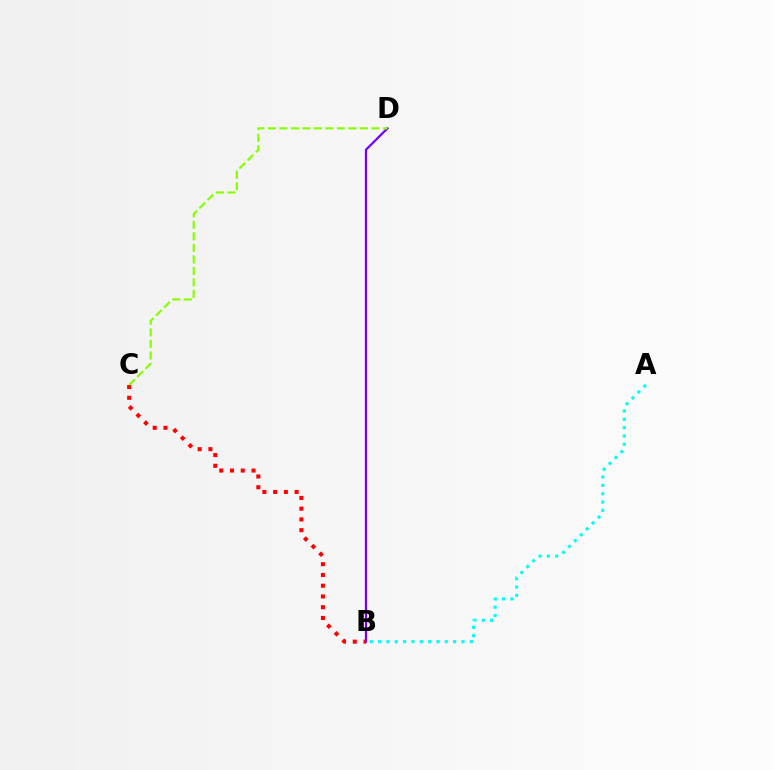{('B', 'D'): [{'color': '#7200ff', 'line_style': 'solid', 'thickness': 1.6}], ('A', 'B'): [{'color': '#00fff6', 'line_style': 'dotted', 'thickness': 2.26}], ('B', 'C'): [{'color': '#ff0000', 'line_style': 'dotted', 'thickness': 2.92}], ('C', 'D'): [{'color': '#84ff00', 'line_style': 'dashed', 'thickness': 1.56}]}